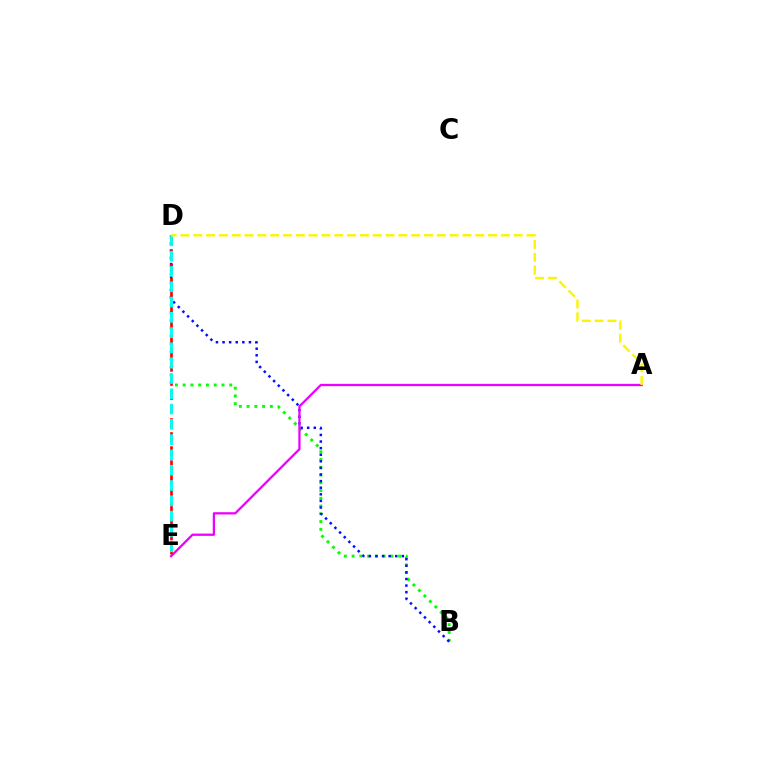{('B', 'D'): [{'color': '#08ff00', 'line_style': 'dotted', 'thickness': 2.11}, {'color': '#0010ff', 'line_style': 'dotted', 'thickness': 1.79}], ('A', 'E'): [{'color': '#ee00ff', 'line_style': 'solid', 'thickness': 1.64}], ('D', 'E'): [{'color': '#ff0000', 'line_style': 'dashed', 'thickness': 1.91}, {'color': '#00fff6', 'line_style': 'dashed', 'thickness': 2.08}], ('A', 'D'): [{'color': '#fcf500', 'line_style': 'dashed', 'thickness': 1.74}]}